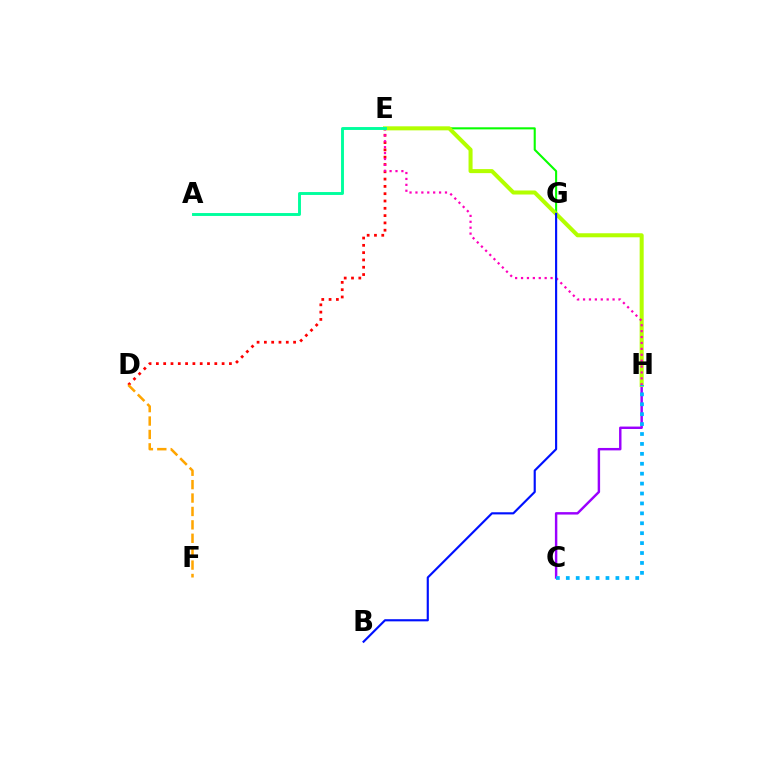{('E', 'G'): [{'color': '#08ff00', 'line_style': 'solid', 'thickness': 1.51}], ('D', 'E'): [{'color': '#ff0000', 'line_style': 'dotted', 'thickness': 1.98}], ('C', 'H'): [{'color': '#9b00ff', 'line_style': 'solid', 'thickness': 1.75}, {'color': '#00b5ff', 'line_style': 'dotted', 'thickness': 2.69}], ('E', 'H'): [{'color': '#b3ff00', 'line_style': 'solid', 'thickness': 2.91}, {'color': '#ff00bd', 'line_style': 'dotted', 'thickness': 1.6}], ('D', 'F'): [{'color': '#ffa500', 'line_style': 'dashed', 'thickness': 1.82}], ('A', 'E'): [{'color': '#00ff9d', 'line_style': 'solid', 'thickness': 2.09}], ('B', 'G'): [{'color': '#0010ff', 'line_style': 'solid', 'thickness': 1.55}]}